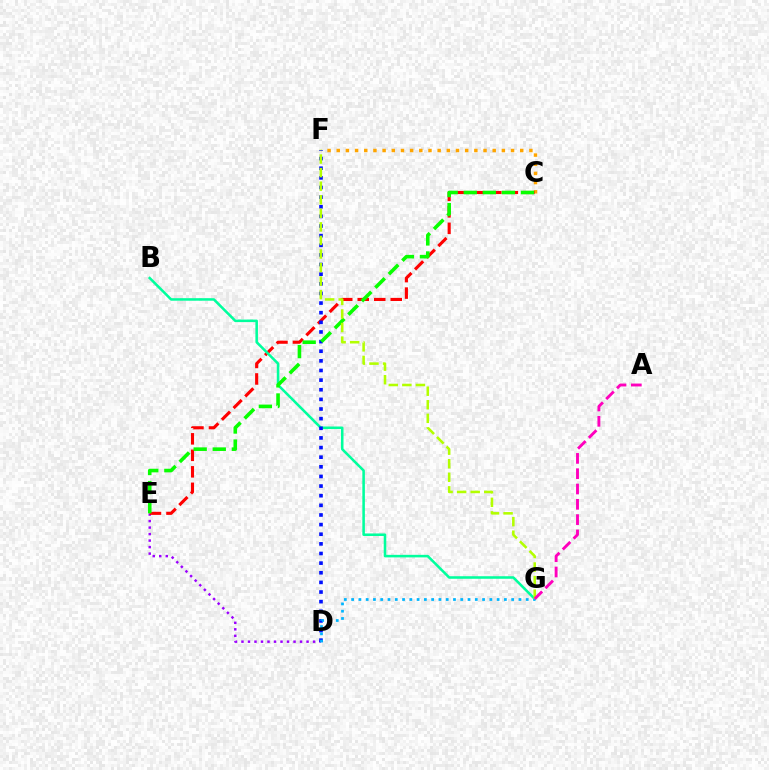{('D', 'E'): [{'color': '#9b00ff', 'line_style': 'dotted', 'thickness': 1.77}], ('C', 'F'): [{'color': '#ffa500', 'line_style': 'dotted', 'thickness': 2.49}], ('C', 'E'): [{'color': '#ff0000', 'line_style': 'dashed', 'thickness': 2.24}, {'color': '#08ff00', 'line_style': 'dashed', 'thickness': 2.59}], ('B', 'G'): [{'color': '#00ff9d', 'line_style': 'solid', 'thickness': 1.83}], ('D', 'F'): [{'color': '#0010ff', 'line_style': 'dotted', 'thickness': 2.62}], ('D', 'G'): [{'color': '#00b5ff', 'line_style': 'dotted', 'thickness': 1.98}], ('F', 'G'): [{'color': '#b3ff00', 'line_style': 'dashed', 'thickness': 1.84}], ('A', 'G'): [{'color': '#ff00bd', 'line_style': 'dashed', 'thickness': 2.08}]}